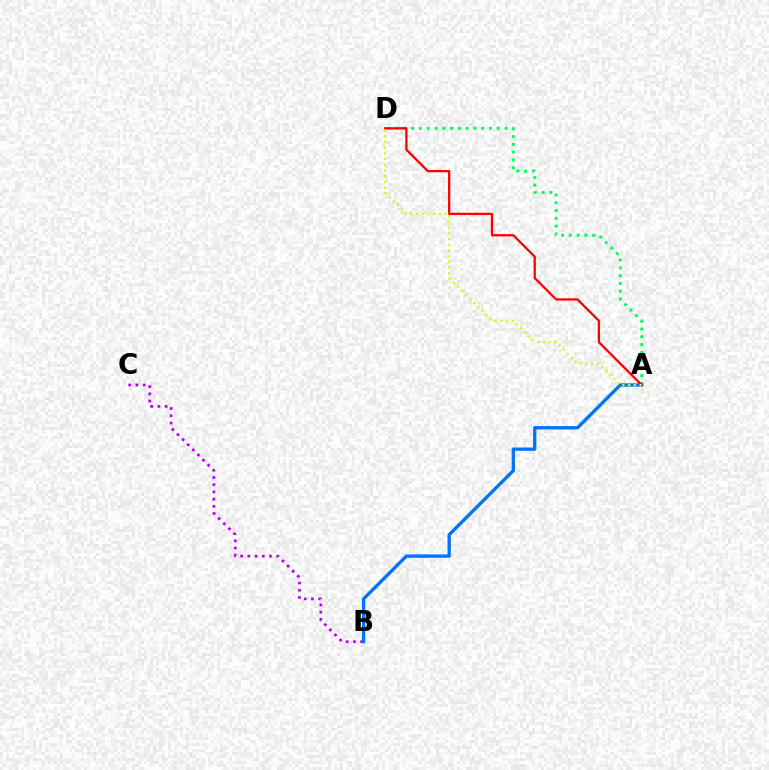{('B', 'C'): [{'color': '#b900ff', 'line_style': 'dotted', 'thickness': 1.96}], ('A', 'D'): [{'color': '#00ff5c', 'line_style': 'dotted', 'thickness': 2.11}, {'color': '#ff0000', 'line_style': 'solid', 'thickness': 1.64}, {'color': '#d1ff00', 'line_style': 'dotted', 'thickness': 1.55}], ('A', 'B'): [{'color': '#0074ff', 'line_style': 'solid', 'thickness': 2.4}]}